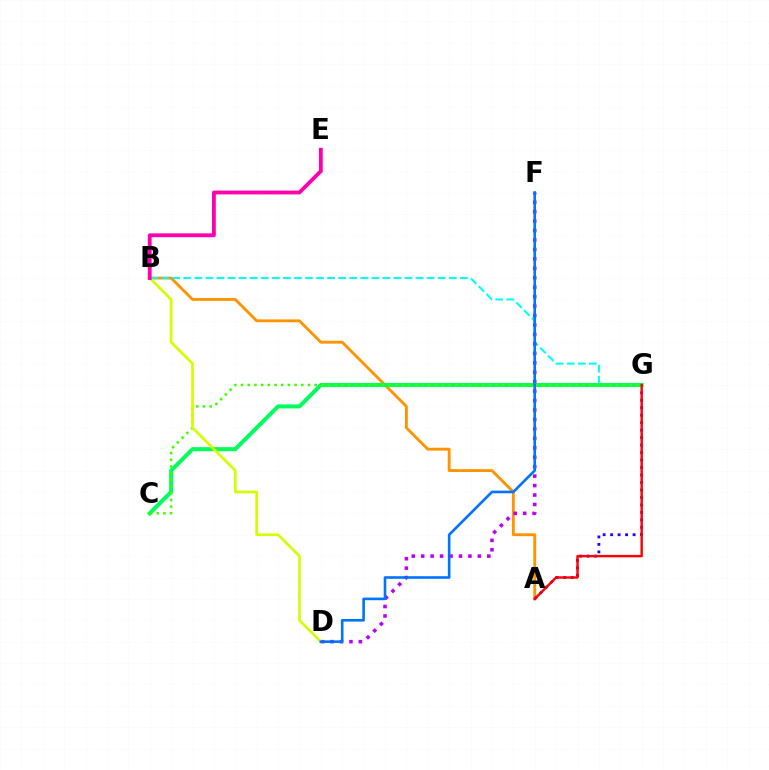{('A', 'B'): [{'color': '#ff9400', 'line_style': 'solid', 'thickness': 2.07}], ('A', 'G'): [{'color': '#2500ff', 'line_style': 'dotted', 'thickness': 2.03}, {'color': '#ff0000', 'line_style': 'solid', 'thickness': 1.73}], ('B', 'G'): [{'color': '#00fff6', 'line_style': 'dashed', 'thickness': 1.5}], ('C', 'G'): [{'color': '#00ff5c', 'line_style': 'solid', 'thickness': 2.91}, {'color': '#3dff00', 'line_style': 'dotted', 'thickness': 1.82}], ('D', 'F'): [{'color': '#b900ff', 'line_style': 'dotted', 'thickness': 2.57}, {'color': '#0074ff', 'line_style': 'solid', 'thickness': 1.89}], ('B', 'D'): [{'color': '#d1ff00', 'line_style': 'solid', 'thickness': 1.93}], ('B', 'E'): [{'color': '#ff00ac', 'line_style': 'solid', 'thickness': 2.75}]}